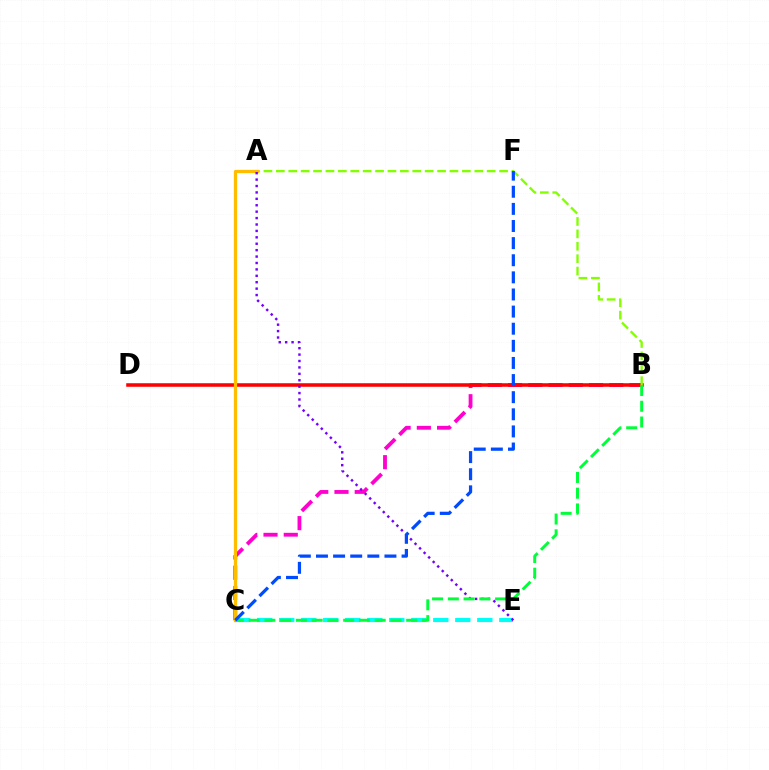{('B', 'C'): [{'color': '#ff00cf', 'line_style': 'dashed', 'thickness': 2.75}, {'color': '#00ff39', 'line_style': 'dashed', 'thickness': 2.14}], ('C', 'E'): [{'color': '#00fff6', 'line_style': 'dashed', 'thickness': 2.99}], ('B', 'D'): [{'color': '#ff0000', 'line_style': 'solid', 'thickness': 2.56}], ('A', 'B'): [{'color': '#84ff00', 'line_style': 'dashed', 'thickness': 1.68}], ('A', 'C'): [{'color': '#ffbd00', 'line_style': 'solid', 'thickness': 2.33}], ('A', 'E'): [{'color': '#7200ff', 'line_style': 'dotted', 'thickness': 1.74}], ('C', 'F'): [{'color': '#004bff', 'line_style': 'dashed', 'thickness': 2.33}]}